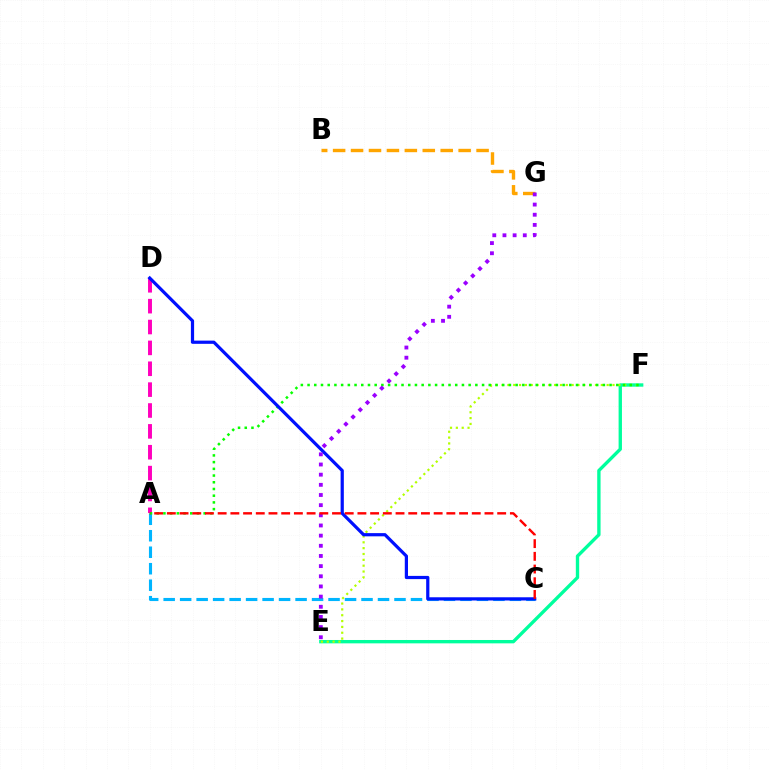{('E', 'F'): [{'color': '#00ff9d', 'line_style': 'solid', 'thickness': 2.41}, {'color': '#b3ff00', 'line_style': 'dotted', 'thickness': 1.59}], ('A', 'D'): [{'color': '#ff00bd', 'line_style': 'dashed', 'thickness': 2.83}], ('A', 'C'): [{'color': '#00b5ff', 'line_style': 'dashed', 'thickness': 2.24}, {'color': '#ff0000', 'line_style': 'dashed', 'thickness': 1.73}], ('B', 'G'): [{'color': '#ffa500', 'line_style': 'dashed', 'thickness': 2.44}], ('A', 'F'): [{'color': '#08ff00', 'line_style': 'dotted', 'thickness': 1.82}], ('C', 'D'): [{'color': '#0010ff', 'line_style': 'solid', 'thickness': 2.31}], ('E', 'G'): [{'color': '#9b00ff', 'line_style': 'dotted', 'thickness': 2.76}]}